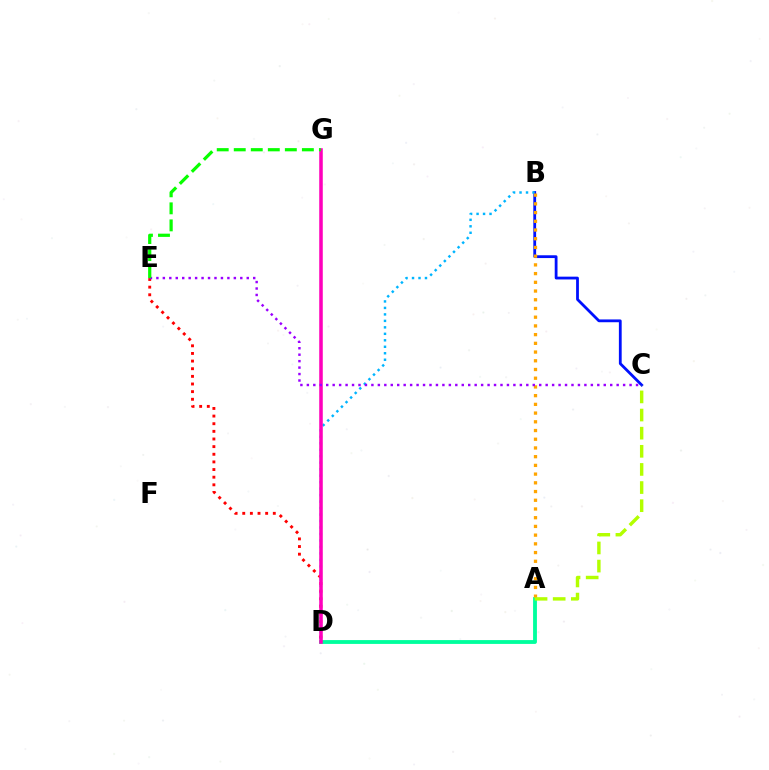{('B', 'C'): [{'color': '#0010ff', 'line_style': 'solid', 'thickness': 2.01}], ('B', 'D'): [{'color': '#00b5ff', 'line_style': 'dotted', 'thickness': 1.76}], ('D', 'E'): [{'color': '#ff0000', 'line_style': 'dotted', 'thickness': 2.08}], ('A', 'D'): [{'color': '#00ff9d', 'line_style': 'solid', 'thickness': 2.76}], ('A', 'B'): [{'color': '#ffa500', 'line_style': 'dotted', 'thickness': 2.37}], ('D', 'G'): [{'color': '#ff00bd', 'line_style': 'solid', 'thickness': 2.55}], ('C', 'E'): [{'color': '#9b00ff', 'line_style': 'dotted', 'thickness': 1.75}], ('E', 'G'): [{'color': '#08ff00', 'line_style': 'dashed', 'thickness': 2.31}], ('A', 'C'): [{'color': '#b3ff00', 'line_style': 'dashed', 'thickness': 2.46}]}